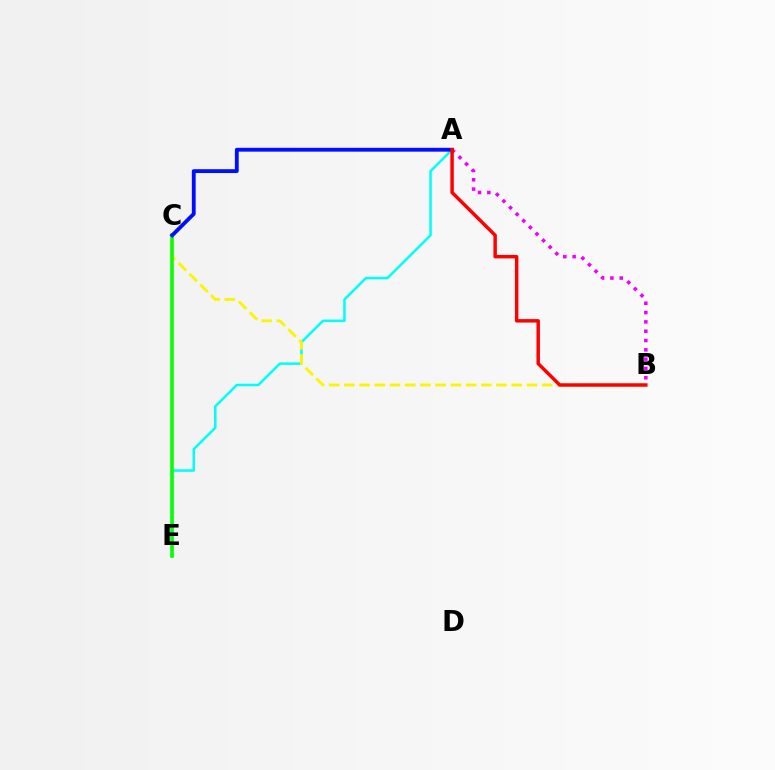{('A', 'E'): [{'color': '#00fff6', 'line_style': 'solid', 'thickness': 1.81}], ('B', 'C'): [{'color': '#fcf500', 'line_style': 'dashed', 'thickness': 2.07}], ('C', 'E'): [{'color': '#08ff00', 'line_style': 'solid', 'thickness': 2.58}], ('A', 'C'): [{'color': '#0010ff', 'line_style': 'solid', 'thickness': 2.76}], ('A', 'B'): [{'color': '#ee00ff', 'line_style': 'dotted', 'thickness': 2.53}, {'color': '#ff0000', 'line_style': 'solid', 'thickness': 2.49}]}